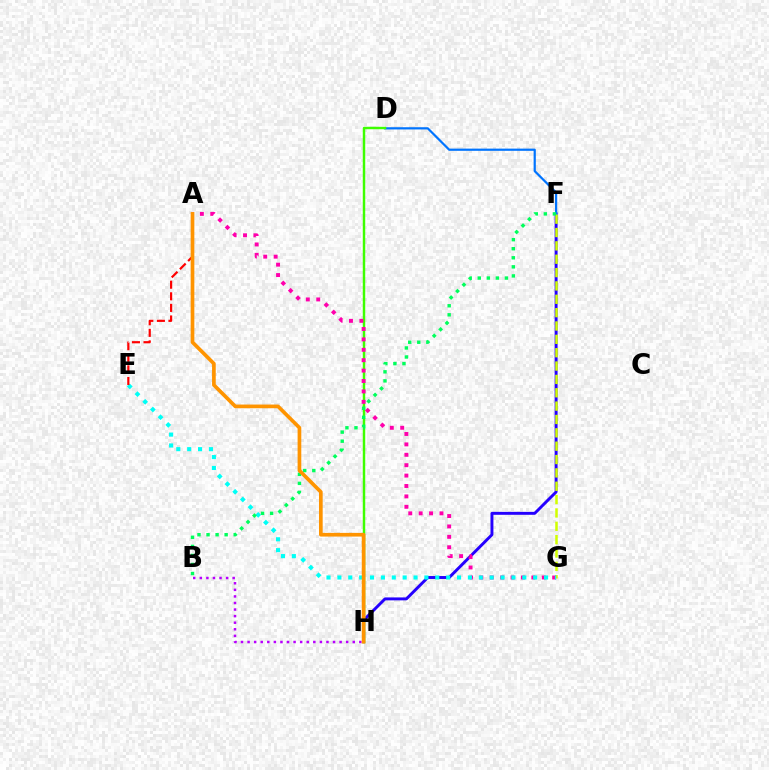{('B', 'H'): [{'color': '#b900ff', 'line_style': 'dotted', 'thickness': 1.79}], ('F', 'H'): [{'color': '#2500ff', 'line_style': 'solid', 'thickness': 2.11}], ('D', 'F'): [{'color': '#0074ff', 'line_style': 'solid', 'thickness': 1.59}], ('D', 'H'): [{'color': '#3dff00', 'line_style': 'solid', 'thickness': 1.76}], ('F', 'G'): [{'color': '#d1ff00', 'line_style': 'dashed', 'thickness': 1.81}], ('A', 'G'): [{'color': '#ff00ac', 'line_style': 'dotted', 'thickness': 2.83}], ('E', 'G'): [{'color': '#00fff6', 'line_style': 'dotted', 'thickness': 2.96}], ('A', 'E'): [{'color': '#ff0000', 'line_style': 'dashed', 'thickness': 1.57}], ('B', 'F'): [{'color': '#00ff5c', 'line_style': 'dotted', 'thickness': 2.46}], ('A', 'H'): [{'color': '#ff9400', 'line_style': 'solid', 'thickness': 2.65}]}